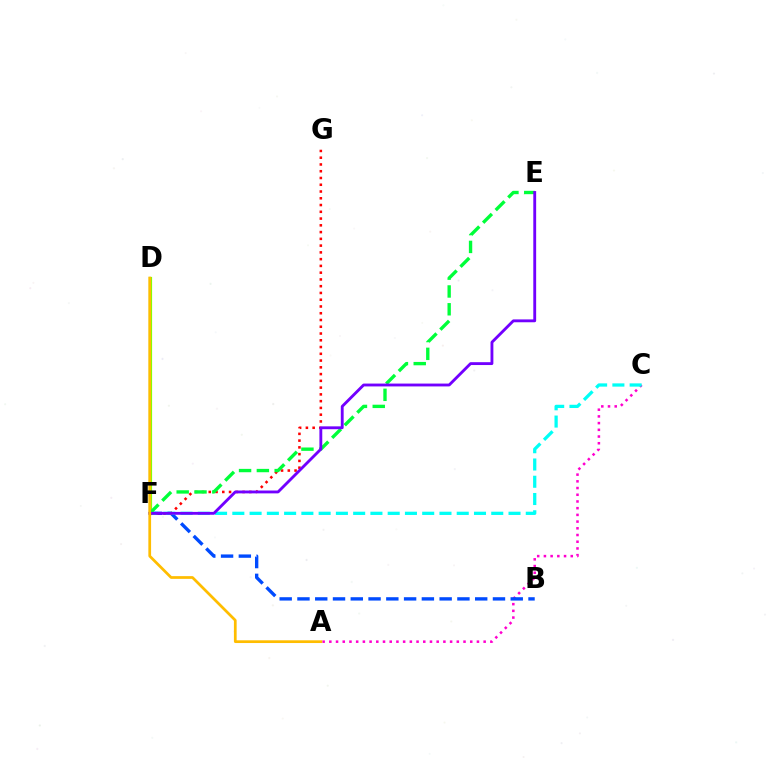{('A', 'C'): [{'color': '#ff00cf', 'line_style': 'dotted', 'thickness': 1.82}], ('B', 'F'): [{'color': '#004bff', 'line_style': 'dashed', 'thickness': 2.41}], ('C', 'F'): [{'color': '#00fff6', 'line_style': 'dashed', 'thickness': 2.34}], ('D', 'F'): [{'color': '#84ff00', 'line_style': 'solid', 'thickness': 2.3}], ('F', 'G'): [{'color': '#ff0000', 'line_style': 'dotted', 'thickness': 1.84}], ('E', 'F'): [{'color': '#00ff39', 'line_style': 'dashed', 'thickness': 2.42}, {'color': '#7200ff', 'line_style': 'solid', 'thickness': 2.05}], ('A', 'D'): [{'color': '#ffbd00', 'line_style': 'solid', 'thickness': 1.96}]}